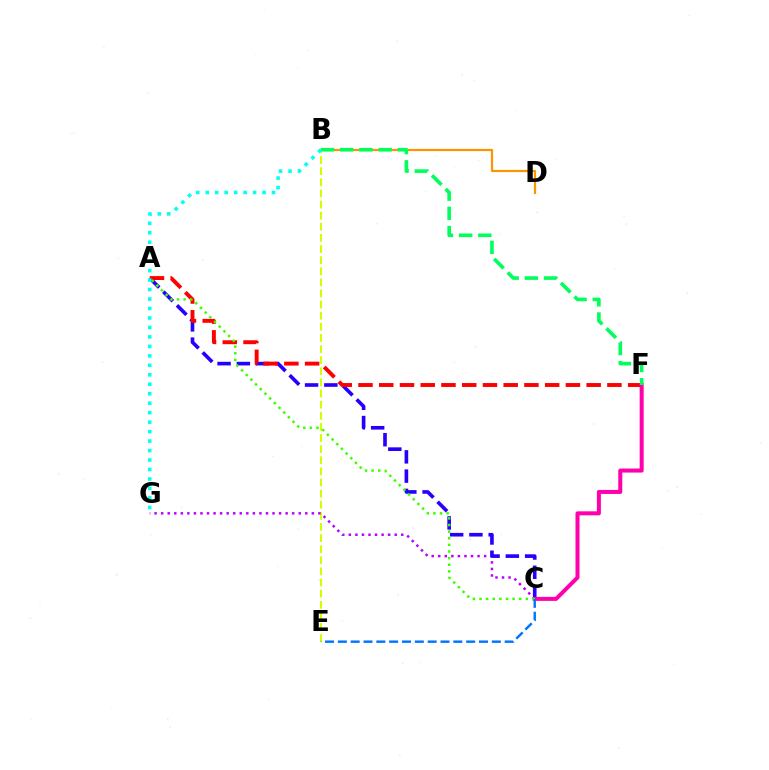{('B', 'E'): [{'color': '#d1ff00', 'line_style': 'dashed', 'thickness': 1.51}], ('C', 'G'): [{'color': '#b900ff', 'line_style': 'dotted', 'thickness': 1.78}], ('A', 'C'): [{'color': '#2500ff', 'line_style': 'dashed', 'thickness': 2.62}, {'color': '#3dff00', 'line_style': 'dotted', 'thickness': 1.8}], ('B', 'D'): [{'color': '#ff9400', 'line_style': 'solid', 'thickness': 1.58}], ('A', 'F'): [{'color': '#ff0000', 'line_style': 'dashed', 'thickness': 2.82}], ('C', 'F'): [{'color': '#ff00ac', 'line_style': 'solid', 'thickness': 2.89}], ('B', 'F'): [{'color': '#00ff5c', 'line_style': 'dashed', 'thickness': 2.61}], ('B', 'G'): [{'color': '#00fff6', 'line_style': 'dotted', 'thickness': 2.57}], ('C', 'E'): [{'color': '#0074ff', 'line_style': 'dashed', 'thickness': 1.74}]}